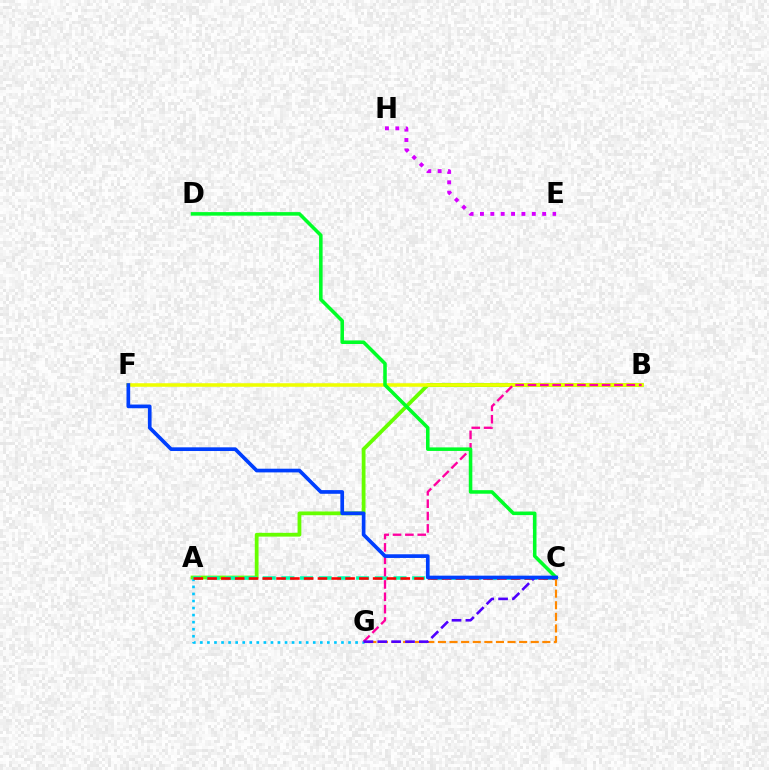{('A', 'B'): [{'color': '#66ff00', 'line_style': 'solid', 'thickness': 2.72}], ('A', 'G'): [{'color': '#00c7ff', 'line_style': 'dotted', 'thickness': 1.92}], ('A', 'C'): [{'color': '#00ffaf', 'line_style': 'dashed', 'thickness': 2.54}, {'color': '#ff0000', 'line_style': 'dashed', 'thickness': 1.87}], ('E', 'H'): [{'color': '#d600ff', 'line_style': 'dotted', 'thickness': 2.82}], ('B', 'F'): [{'color': '#eeff00', 'line_style': 'solid', 'thickness': 2.55}], ('B', 'G'): [{'color': '#ff00a0', 'line_style': 'dashed', 'thickness': 1.68}], ('C', 'D'): [{'color': '#00ff27', 'line_style': 'solid', 'thickness': 2.55}], ('C', 'G'): [{'color': '#ff8800', 'line_style': 'dashed', 'thickness': 1.58}, {'color': '#4f00ff', 'line_style': 'dashed', 'thickness': 1.88}], ('C', 'F'): [{'color': '#003fff', 'line_style': 'solid', 'thickness': 2.66}]}